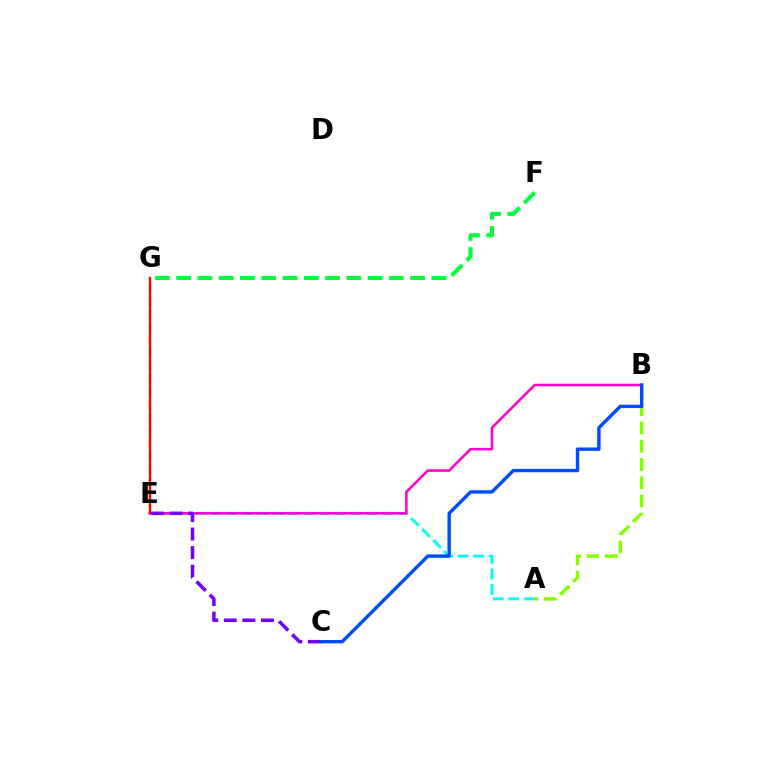{('A', 'E'): [{'color': '#00fff6', 'line_style': 'dashed', 'thickness': 2.11}], ('E', 'G'): [{'color': '#ffbd00', 'line_style': 'dashed', 'thickness': 1.76}, {'color': '#ff0000', 'line_style': 'solid', 'thickness': 1.64}], ('B', 'E'): [{'color': '#ff00cf', 'line_style': 'solid', 'thickness': 1.84}], ('F', 'G'): [{'color': '#00ff39', 'line_style': 'dashed', 'thickness': 2.89}], ('A', 'B'): [{'color': '#84ff00', 'line_style': 'dashed', 'thickness': 2.48}], ('C', 'E'): [{'color': '#7200ff', 'line_style': 'dashed', 'thickness': 2.52}], ('B', 'C'): [{'color': '#004bff', 'line_style': 'solid', 'thickness': 2.44}]}